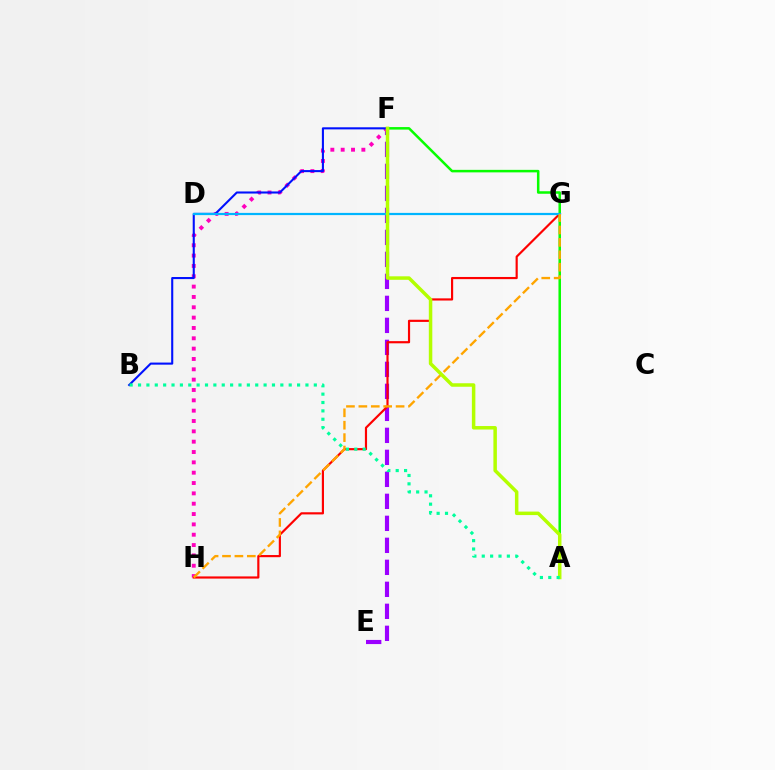{('E', 'F'): [{'color': '#9b00ff', 'line_style': 'dashed', 'thickness': 2.99}], ('F', 'H'): [{'color': '#ff00bd', 'line_style': 'dotted', 'thickness': 2.81}], ('G', 'H'): [{'color': '#ff0000', 'line_style': 'solid', 'thickness': 1.56}, {'color': '#ffa500', 'line_style': 'dashed', 'thickness': 1.69}], ('A', 'F'): [{'color': '#08ff00', 'line_style': 'solid', 'thickness': 1.82}, {'color': '#b3ff00', 'line_style': 'solid', 'thickness': 2.51}], ('B', 'F'): [{'color': '#0010ff', 'line_style': 'solid', 'thickness': 1.5}], ('D', 'G'): [{'color': '#00b5ff', 'line_style': 'solid', 'thickness': 1.59}], ('A', 'B'): [{'color': '#00ff9d', 'line_style': 'dotted', 'thickness': 2.27}]}